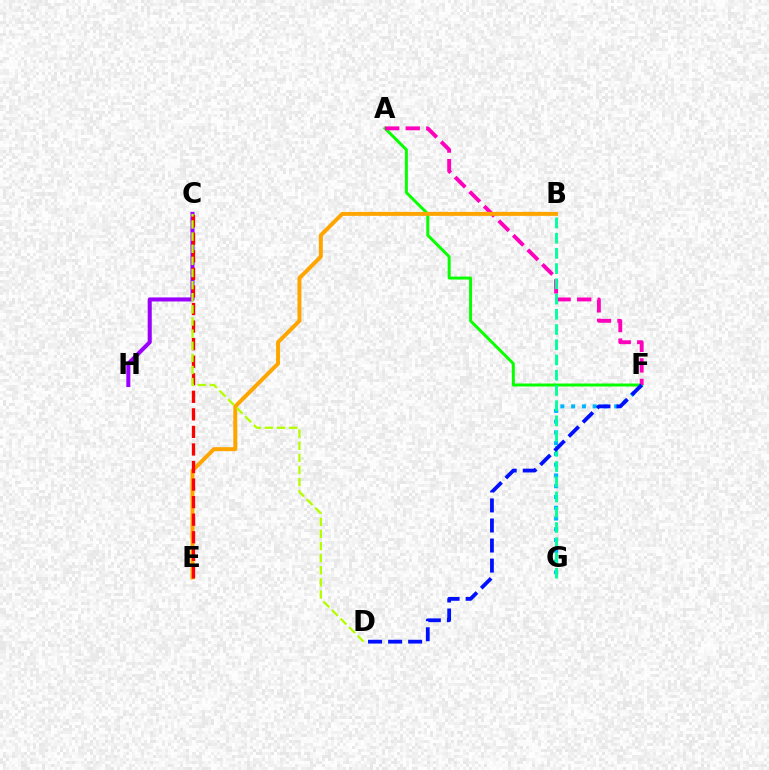{('C', 'H'): [{'color': '#9b00ff', 'line_style': 'solid', 'thickness': 2.91}], ('A', 'F'): [{'color': '#08ff00', 'line_style': 'solid', 'thickness': 2.14}, {'color': '#ff00bd', 'line_style': 'dashed', 'thickness': 2.79}], ('B', 'E'): [{'color': '#ffa500', 'line_style': 'solid', 'thickness': 2.86}], ('F', 'G'): [{'color': '#00b5ff', 'line_style': 'dotted', 'thickness': 2.92}], ('B', 'G'): [{'color': '#00ff9d', 'line_style': 'dashed', 'thickness': 2.07}], ('D', 'F'): [{'color': '#0010ff', 'line_style': 'dashed', 'thickness': 2.72}], ('C', 'E'): [{'color': '#ff0000', 'line_style': 'dashed', 'thickness': 2.39}], ('C', 'D'): [{'color': '#b3ff00', 'line_style': 'dashed', 'thickness': 1.65}]}